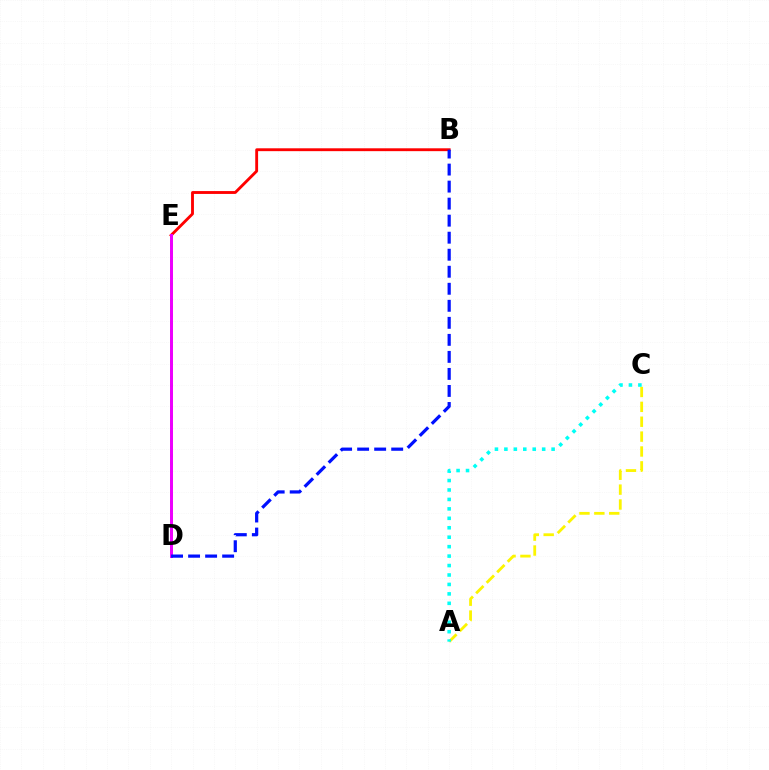{('B', 'E'): [{'color': '#ff0000', 'line_style': 'solid', 'thickness': 2.06}], ('A', 'C'): [{'color': '#fcf500', 'line_style': 'dashed', 'thickness': 2.02}, {'color': '#00fff6', 'line_style': 'dotted', 'thickness': 2.57}], ('D', 'E'): [{'color': '#08ff00', 'line_style': 'dotted', 'thickness': 2.12}, {'color': '#ee00ff', 'line_style': 'solid', 'thickness': 2.14}], ('B', 'D'): [{'color': '#0010ff', 'line_style': 'dashed', 'thickness': 2.31}]}